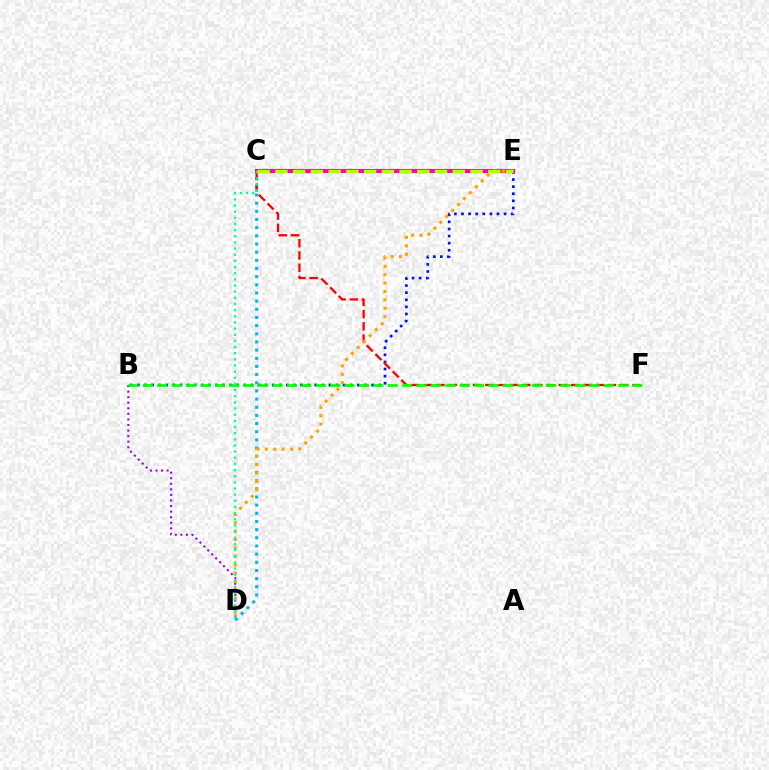{('B', 'D'): [{'color': '#9b00ff', 'line_style': 'dotted', 'thickness': 1.51}], ('B', 'E'): [{'color': '#0010ff', 'line_style': 'dotted', 'thickness': 1.93}], ('C', 'E'): [{'color': '#ff00bd', 'line_style': 'solid', 'thickness': 3.0}, {'color': '#b3ff00', 'line_style': 'dashed', 'thickness': 2.41}], ('C', 'D'): [{'color': '#00b5ff', 'line_style': 'dotted', 'thickness': 2.22}, {'color': '#00ff9d', 'line_style': 'dotted', 'thickness': 1.67}], ('C', 'F'): [{'color': '#ff0000', 'line_style': 'dashed', 'thickness': 1.67}], ('B', 'F'): [{'color': '#08ff00', 'line_style': 'dashed', 'thickness': 1.96}], ('D', 'E'): [{'color': '#ffa500', 'line_style': 'dotted', 'thickness': 2.28}]}